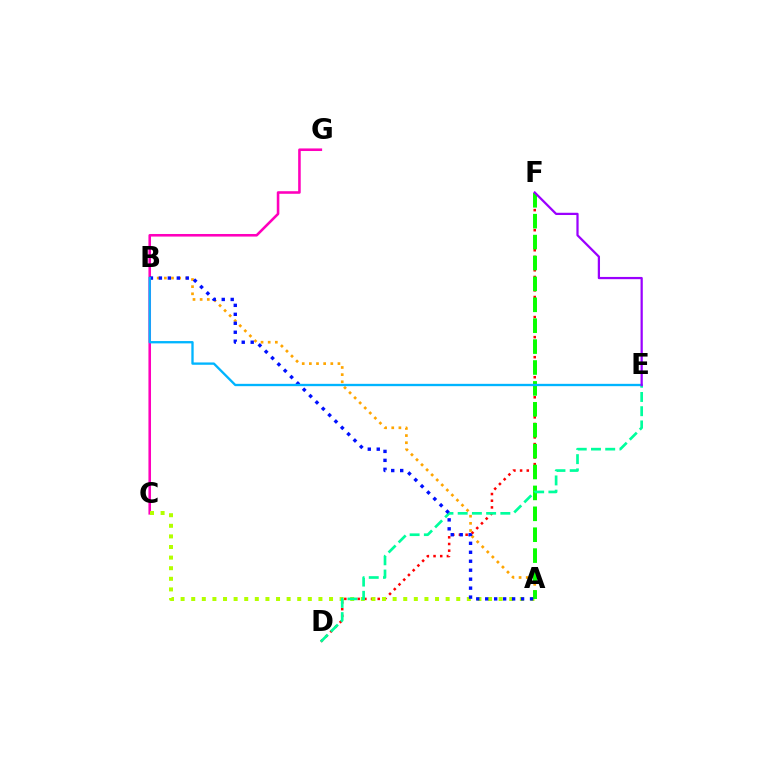{('C', 'G'): [{'color': '#ff00bd', 'line_style': 'solid', 'thickness': 1.85}], ('D', 'F'): [{'color': '#ff0000', 'line_style': 'dotted', 'thickness': 1.82}], ('A', 'C'): [{'color': '#b3ff00', 'line_style': 'dotted', 'thickness': 2.88}], ('A', 'B'): [{'color': '#ffa500', 'line_style': 'dotted', 'thickness': 1.94}, {'color': '#0010ff', 'line_style': 'dotted', 'thickness': 2.44}], ('A', 'F'): [{'color': '#08ff00', 'line_style': 'dashed', 'thickness': 2.84}], ('D', 'E'): [{'color': '#00ff9d', 'line_style': 'dashed', 'thickness': 1.93}], ('B', 'E'): [{'color': '#00b5ff', 'line_style': 'solid', 'thickness': 1.68}], ('E', 'F'): [{'color': '#9b00ff', 'line_style': 'solid', 'thickness': 1.62}]}